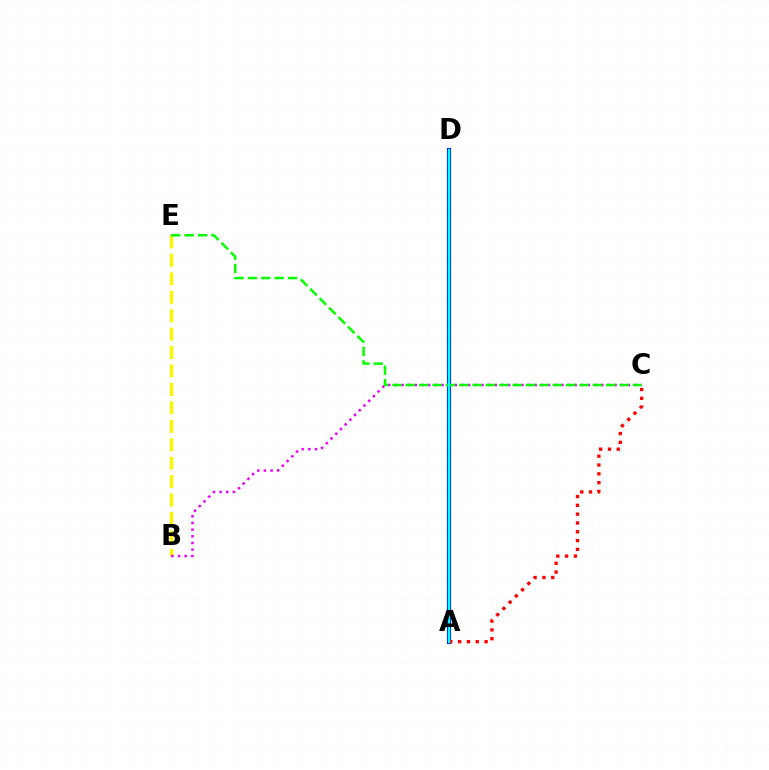{('B', 'E'): [{'color': '#fcf500', 'line_style': 'dashed', 'thickness': 2.5}], ('A', 'D'): [{'color': '#0010ff', 'line_style': 'solid', 'thickness': 2.99}, {'color': '#00fff6', 'line_style': 'solid', 'thickness': 1.7}], ('B', 'C'): [{'color': '#ee00ff', 'line_style': 'dotted', 'thickness': 1.81}], ('C', 'E'): [{'color': '#08ff00', 'line_style': 'dashed', 'thickness': 1.82}], ('A', 'C'): [{'color': '#ff0000', 'line_style': 'dotted', 'thickness': 2.39}]}